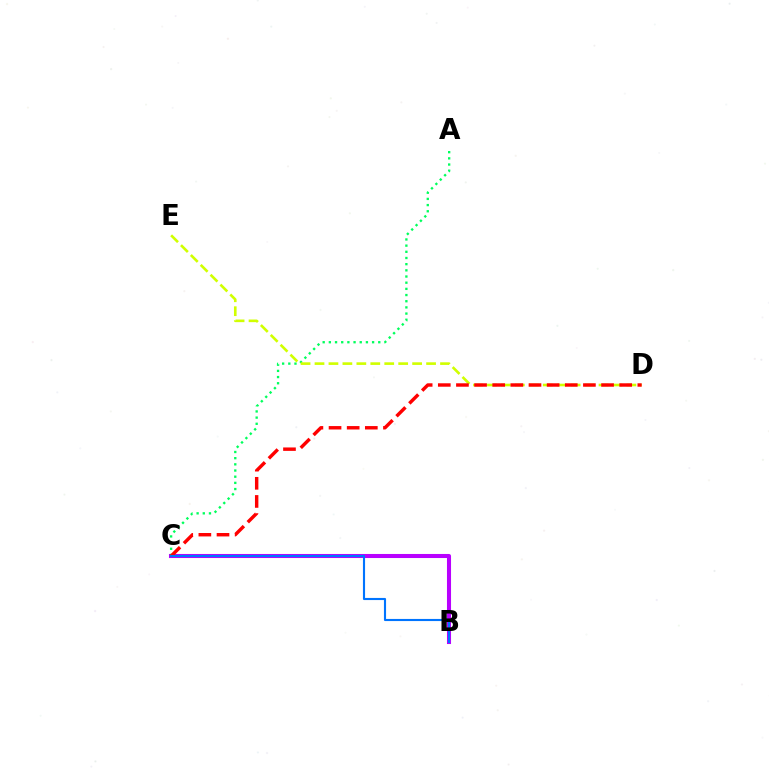{('B', 'C'): [{'color': '#b900ff', 'line_style': 'solid', 'thickness': 2.93}, {'color': '#0074ff', 'line_style': 'solid', 'thickness': 1.53}], ('A', 'C'): [{'color': '#00ff5c', 'line_style': 'dotted', 'thickness': 1.68}], ('D', 'E'): [{'color': '#d1ff00', 'line_style': 'dashed', 'thickness': 1.89}], ('C', 'D'): [{'color': '#ff0000', 'line_style': 'dashed', 'thickness': 2.46}]}